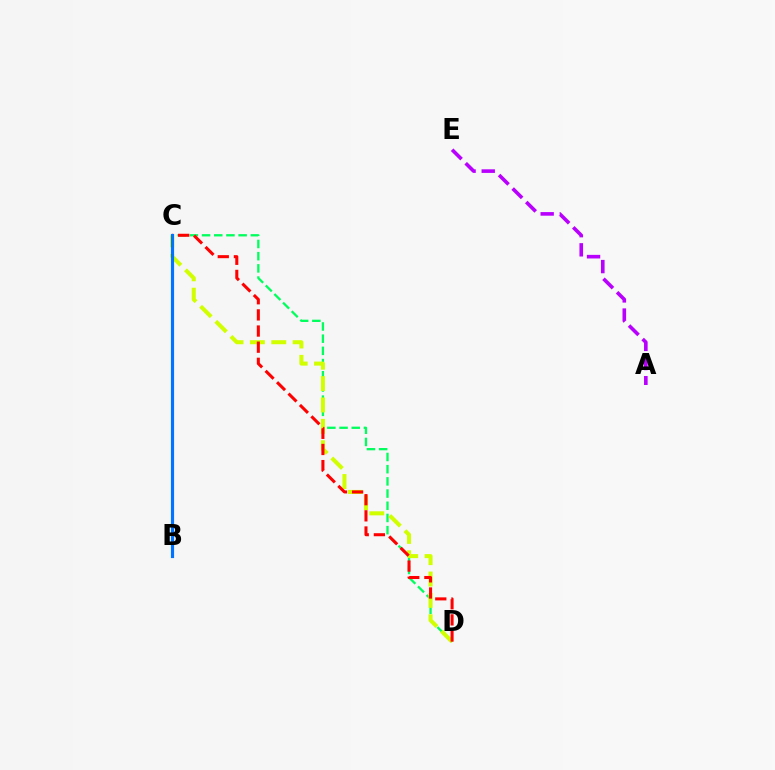{('C', 'D'): [{'color': '#00ff5c', 'line_style': 'dashed', 'thickness': 1.66}, {'color': '#d1ff00', 'line_style': 'dashed', 'thickness': 2.9}, {'color': '#ff0000', 'line_style': 'dashed', 'thickness': 2.19}], ('B', 'C'): [{'color': '#0074ff', 'line_style': 'solid', 'thickness': 2.28}], ('A', 'E'): [{'color': '#b900ff', 'line_style': 'dashed', 'thickness': 2.6}]}